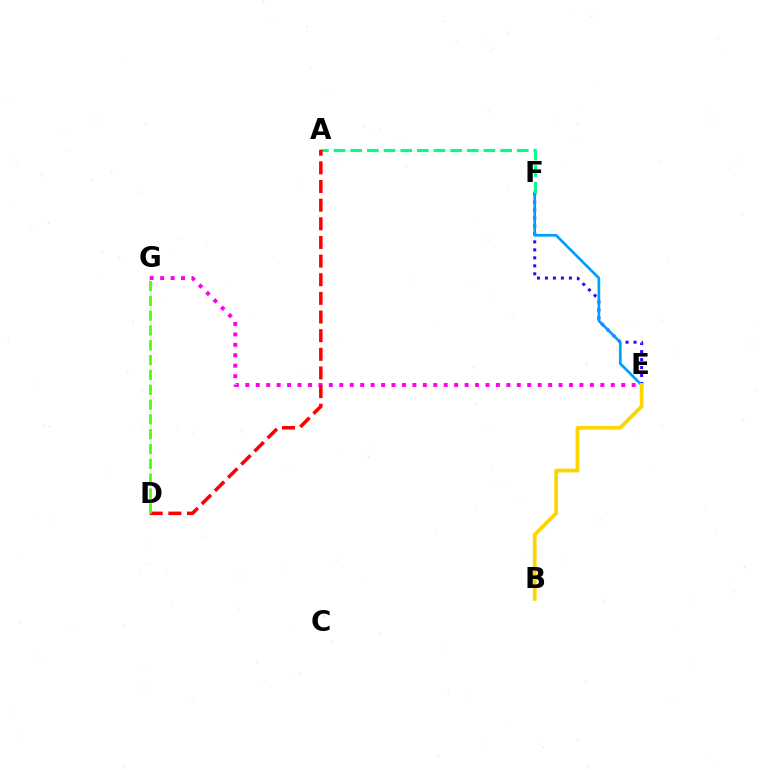{('E', 'F'): [{'color': '#3700ff', 'line_style': 'dotted', 'thickness': 2.17}, {'color': '#009eff', 'line_style': 'solid', 'thickness': 1.94}], ('E', 'G'): [{'color': '#ff00ed', 'line_style': 'dotted', 'thickness': 2.84}], ('B', 'E'): [{'color': '#ffd500', 'line_style': 'solid', 'thickness': 2.72}], ('A', 'F'): [{'color': '#00ff86', 'line_style': 'dashed', 'thickness': 2.26}], ('A', 'D'): [{'color': '#ff0000', 'line_style': 'dashed', 'thickness': 2.53}], ('D', 'G'): [{'color': '#4fff00', 'line_style': 'dashed', 'thickness': 2.01}]}